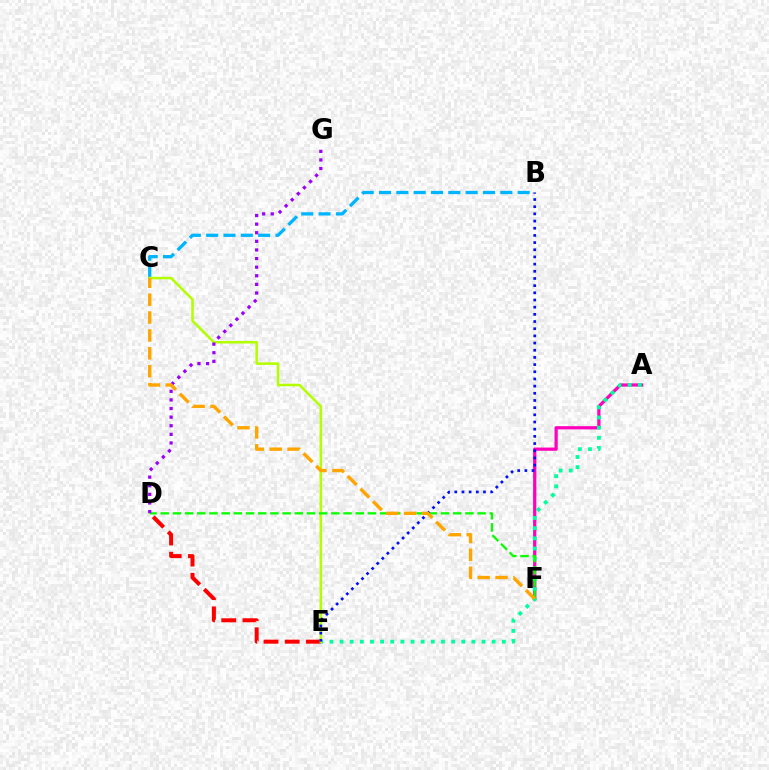{('B', 'C'): [{'color': '#00b5ff', 'line_style': 'dashed', 'thickness': 2.35}], ('A', 'F'): [{'color': '#ff00bd', 'line_style': 'solid', 'thickness': 2.33}], ('A', 'E'): [{'color': '#00ff9d', 'line_style': 'dotted', 'thickness': 2.76}], ('D', 'E'): [{'color': '#ff0000', 'line_style': 'dashed', 'thickness': 2.88}], ('C', 'E'): [{'color': '#b3ff00', 'line_style': 'solid', 'thickness': 1.83}], ('D', 'F'): [{'color': '#08ff00', 'line_style': 'dashed', 'thickness': 1.66}], ('B', 'E'): [{'color': '#0010ff', 'line_style': 'dotted', 'thickness': 1.95}], ('D', 'G'): [{'color': '#9b00ff', 'line_style': 'dotted', 'thickness': 2.34}], ('C', 'F'): [{'color': '#ffa500', 'line_style': 'dashed', 'thickness': 2.43}]}